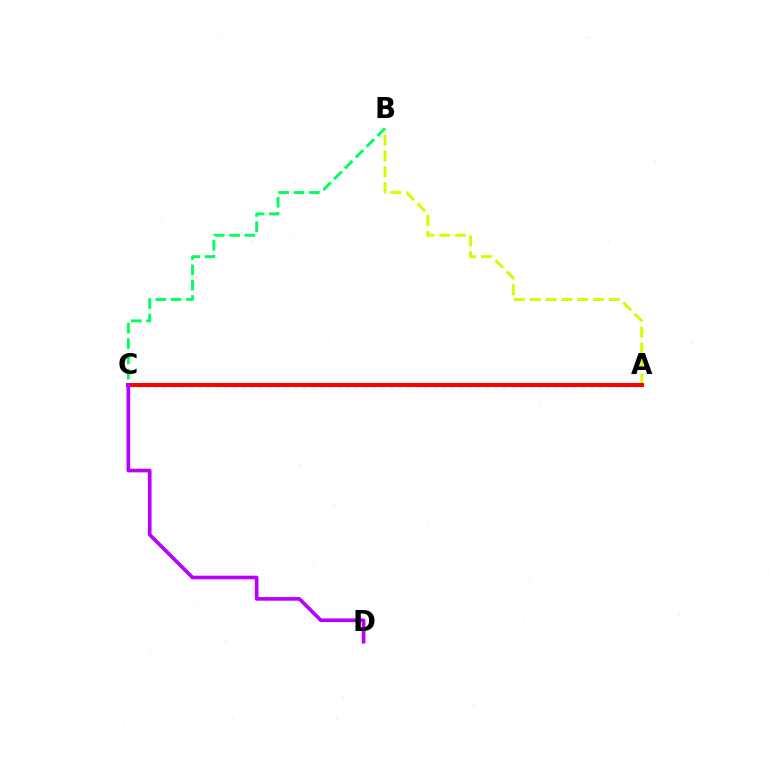{('A', 'B'): [{'color': '#d1ff00', 'line_style': 'dashed', 'thickness': 2.15}], ('B', 'C'): [{'color': '#00ff5c', 'line_style': 'dashed', 'thickness': 2.08}], ('A', 'C'): [{'color': '#0074ff', 'line_style': 'dotted', 'thickness': 2.37}, {'color': '#ff0000', 'line_style': 'solid', 'thickness': 2.91}], ('C', 'D'): [{'color': '#b900ff', 'line_style': 'solid', 'thickness': 2.63}]}